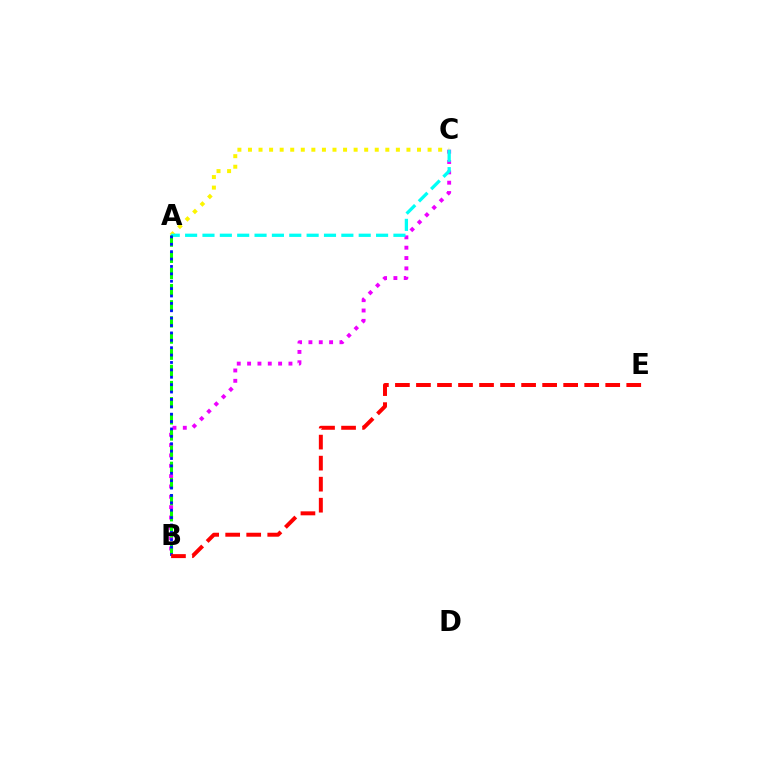{('B', 'C'): [{'color': '#ee00ff', 'line_style': 'dotted', 'thickness': 2.81}], ('A', 'C'): [{'color': '#fcf500', 'line_style': 'dotted', 'thickness': 2.87}, {'color': '#00fff6', 'line_style': 'dashed', 'thickness': 2.36}], ('A', 'B'): [{'color': '#08ff00', 'line_style': 'dashed', 'thickness': 2.19}, {'color': '#0010ff', 'line_style': 'dotted', 'thickness': 2.01}], ('B', 'E'): [{'color': '#ff0000', 'line_style': 'dashed', 'thickness': 2.86}]}